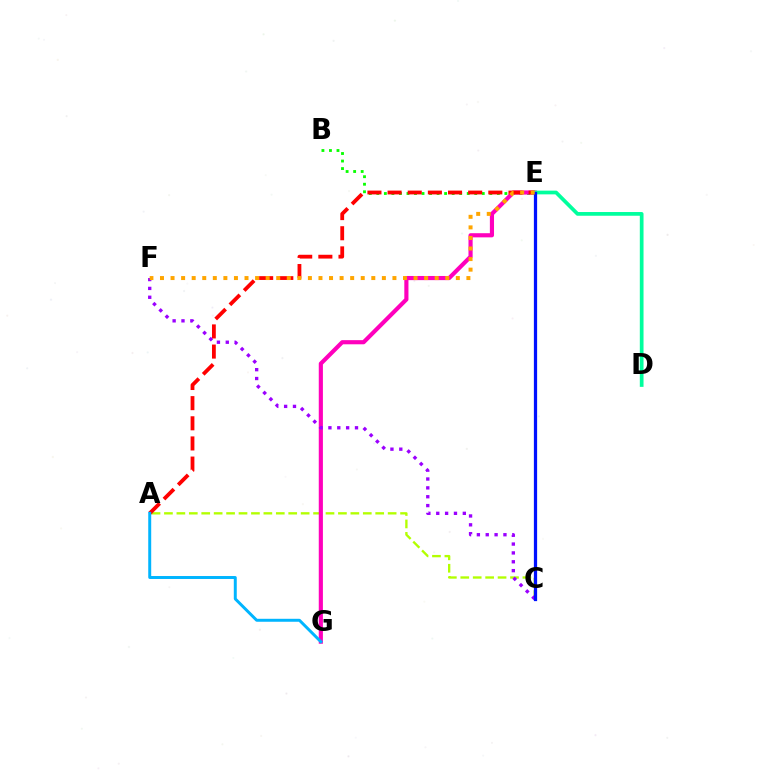{('A', 'C'): [{'color': '#b3ff00', 'line_style': 'dashed', 'thickness': 1.69}], ('B', 'E'): [{'color': '#08ff00', 'line_style': 'dotted', 'thickness': 2.05}], ('E', 'G'): [{'color': '#ff00bd', 'line_style': 'solid', 'thickness': 2.98}], ('C', 'F'): [{'color': '#9b00ff', 'line_style': 'dotted', 'thickness': 2.41}], ('A', 'E'): [{'color': '#ff0000', 'line_style': 'dashed', 'thickness': 2.74}], ('A', 'G'): [{'color': '#00b5ff', 'line_style': 'solid', 'thickness': 2.13}], ('D', 'E'): [{'color': '#00ff9d', 'line_style': 'solid', 'thickness': 2.68}], ('C', 'E'): [{'color': '#0010ff', 'line_style': 'solid', 'thickness': 2.34}], ('E', 'F'): [{'color': '#ffa500', 'line_style': 'dotted', 'thickness': 2.87}]}